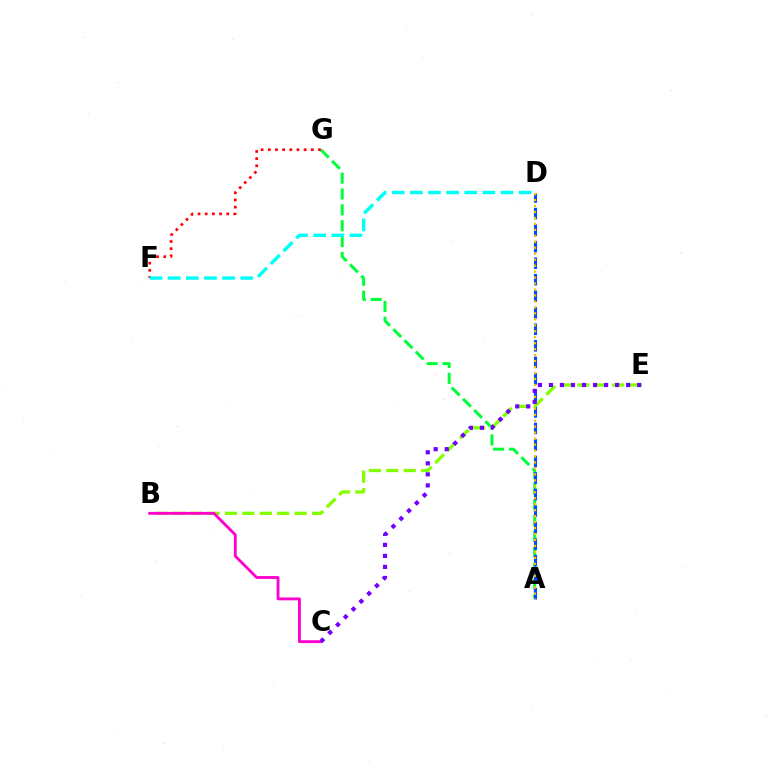{('A', 'G'): [{'color': '#00ff39', 'line_style': 'dashed', 'thickness': 2.15}], ('A', 'D'): [{'color': '#004bff', 'line_style': 'dashed', 'thickness': 2.25}, {'color': '#ffbd00', 'line_style': 'dotted', 'thickness': 1.62}], ('B', 'E'): [{'color': '#84ff00', 'line_style': 'dashed', 'thickness': 2.37}], ('F', 'G'): [{'color': '#ff0000', 'line_style': 'dotted', 'thickness': 1.95}], ('D', 'F'): [{'color': '#00fff6', 'line_style': 'dashed', 'thickness': 2.46}], ('B', 'C'): [{'color': '#ff00cf', 'line_style': 'solid', 'thickness': 2.05}], ('C', 'E'): [{'color': '#7200ff', 'line_style': 'dotted', 'thickness': 3.0}]}